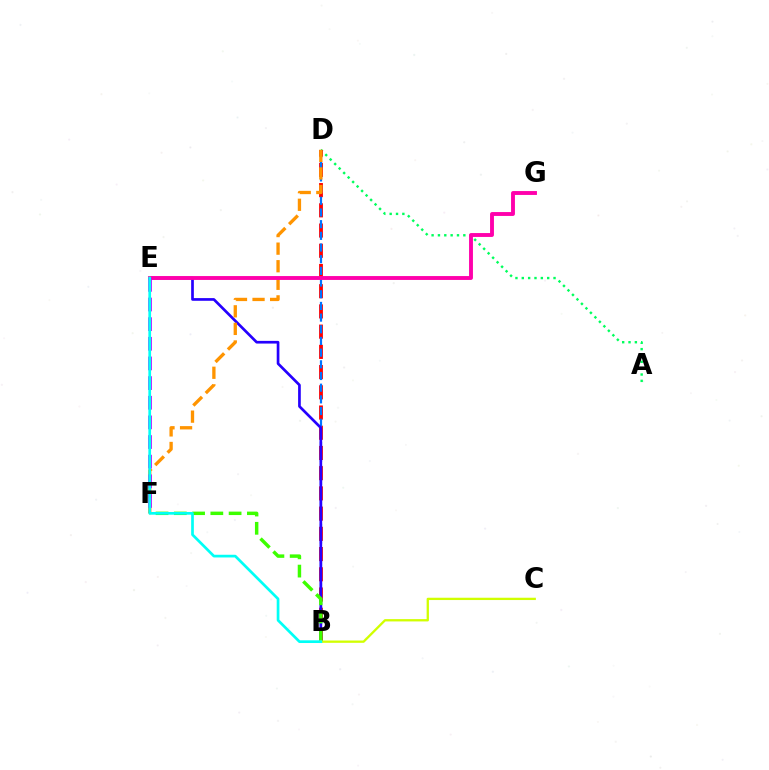{('A', 'D'): [{'color': '#00ff5c', 'line_style': 'dotted', 'thickness': 1.72}], ('B', 'D'): [{'color': '#ff0000', 'line_style': 'dashed', 'thickness': 2.75}, {'color': '#0074ff', 'line_style': 'dashed', 'thickness': 1.59}], ('B', 'E'): [{'color': '#2500ff', 'line_style': 'solid', 'thickness': 1.94}, {'color': '#00fff6', 'line_style': 'solid', 'thickness': 1.95}], ('D', 'F'): [{'color': '#ff9400', 'line_style': 'dashed', 'thickness': 2.39}], ('E', 'G'): [{'color': '#ff00ac', 'line_style': 'solid', 'thickness': 2.79}], ('E', 'F'): [{'color': '#b900ff', 'line_style': 'dashed', 'thickness': 2.67}], ('B', 'F'): [{'color': '#3dff00', 'line_style': 'dashed', 'thickness': 2.48}], ('B', 'C'): [{'color': '#d1ff00', 'line_style': 'solid', 'thickness': 1.66}]}